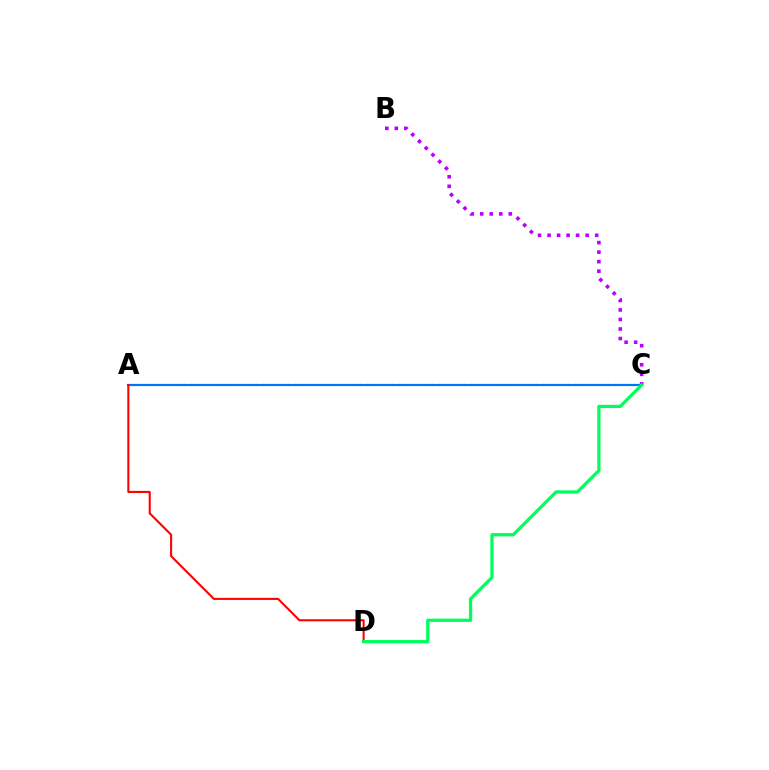{('A', 'C'): [{'color': '#d1ff00', 'line_style': 'dotted', 'thickness': 1.77}, {'color': '#0074ff', 'line_style': 'solid', 'thickness': 1.57}], ('B', 'C'): [{'color': '#b900ff', 'line_style': 'dotted', 'thickness': 2.59}], ('A', 'D'): [{'color': '#ff0000', 'line_style': 'solid', 'thickness': 1.5}], ('C', 'D'): [{'color': '#00ff5c', 'line_style': 'solid', 'thickness': 2.33}]}